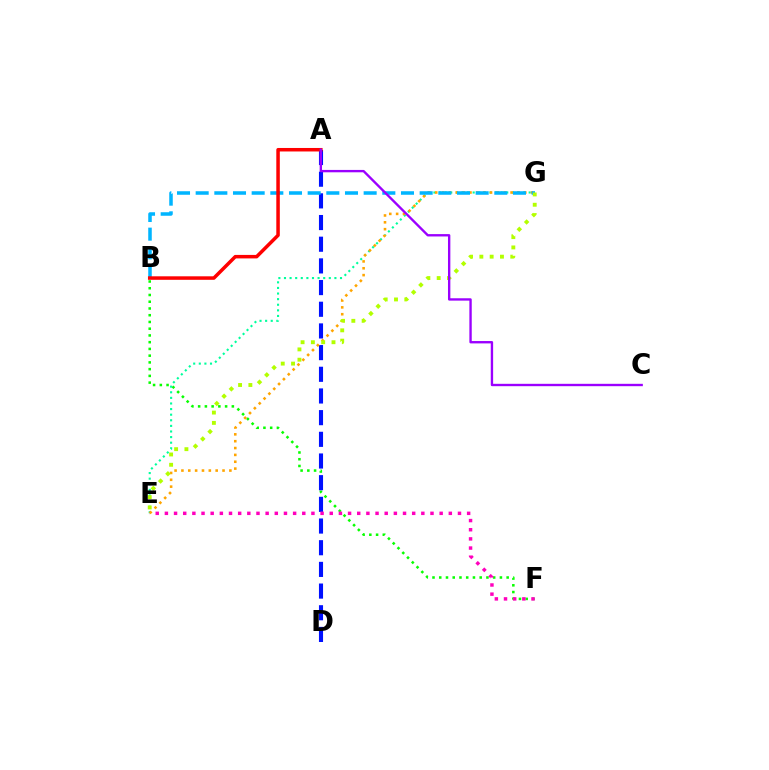{('B', 'F'): [{'color': '#08ff00', 'line_style': 'dotted', 'thickness': 1.83}], ('E', 'G'): [{'color': '#00ff9d', 'line_style': 'dotted', 'thickness': 1.52}, {'color': '#ffa500', 'line_style': 'dotted', 'thickness': 1.86}, {'color': '#b3ff00', 'line_style': 'dotted', 'thickness': 2.8}], ('A', 'D'): [{'color': '#0010ff', 'line_style': 'dashed', 'thickness': 2.94}], ('B', 'G'): [{'color': '#00b5ff', 'line_style': 'dashed', 'thickness': 2.54}], ('E', 'F'): [{'color': '#ff00bd', 'line_style': 'dotted', 'thickness': 2.49}], ('A', 'B'): [{'color': '#ff0000', 'line_style': 'solid', 'thickness': 2.52}], ('A', 'C'): [{'color': '#9b00ff', 'line_style': 'solid', 'thickness': 1.7}]}